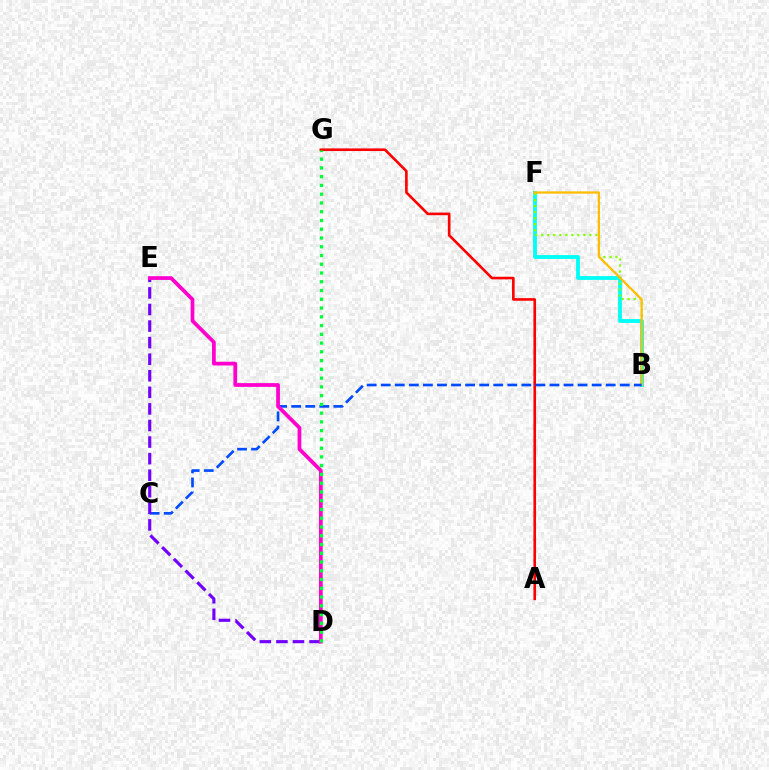{('A', 'G'): [{'color': '#ff0000', 'line_style': 'solid', 'thickness': 1.88}], ('B', 'F'): [{'color': '#00fff6', 'line_style': 'solid', 'thickness': 2.75}, {'color': '#84ff00', 'line_style': 'dotted', 'thickness': 1.63}, {'color': '#ffbd00', 'line_style': 'solid', 'thickness': 1.63}], ('B', 'C'): [{'color': '#004bff', 'line_style': 'dashed', 'thickness': 1.91}], ('D', 'E'): [{'color': '#7200ff', 'line_style': 'dashed', 'thickness': 2.25}, {'color': '#ff00cf', 'line_style': 'solid', 'thickness': 2.7}], ('D', 'G'): [{'color': '#00ff39', 'line_style': 'dotted', 'thickness': 2.38}]}